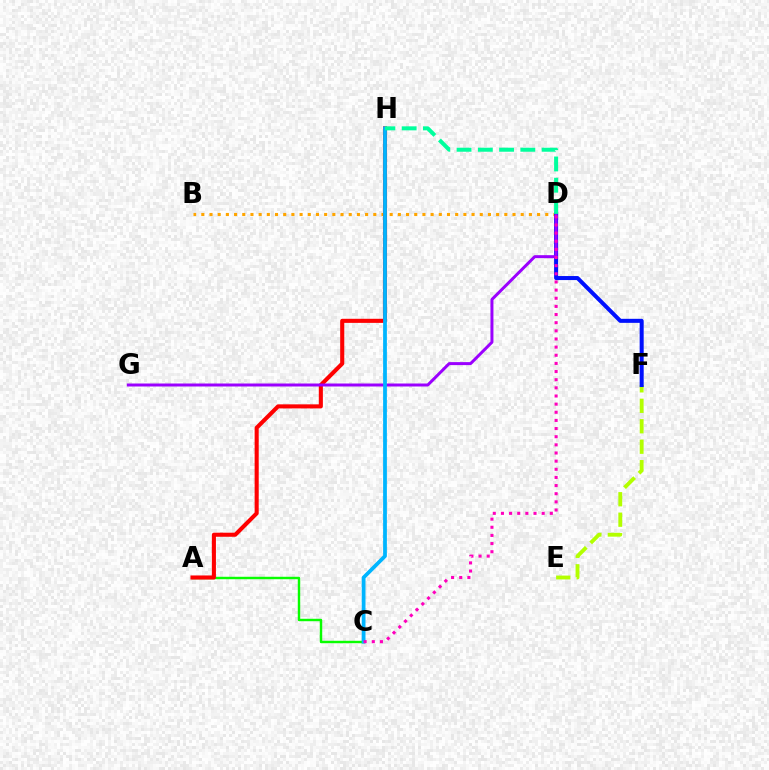{('B', 'D'): [{'color': '#ffa500', 'line_style': 'dotted', 'thickness': 2.23}], ('E', 'F'): [{'color': '#b3ff00', 'line_style': 'dashed', 'thickness': 2.78}], ('A', 'C'): [{'color': '#08ff00', 'line_style': 'solid', 'thickness': 1.76}], ('D', 'F'): [{'color': '#0010ff', 'line_style': 'solid', 'thickness': 2.9}], ('A', 'H'): [{'color': '#ff0000', 'line_style': 'solid', 'thickness': 2.94}], ('D', 'G'): [{'color': '#9b00ff', 'line_style': 'solid', 'thickness': 2.15}], ('C', 'H'): [{'color': '#00b5ff', 'line_style': 'solid', 'thickness': 2.71}], ('C', 'D'): [{'color': '#ff00bd', 'line_style': 'dotted', 'thickness': 2.21}], ('D', 'H'): [{'color': '#00ff9d', 'line_style': 'dashed', 'thickness': 2.89}]}